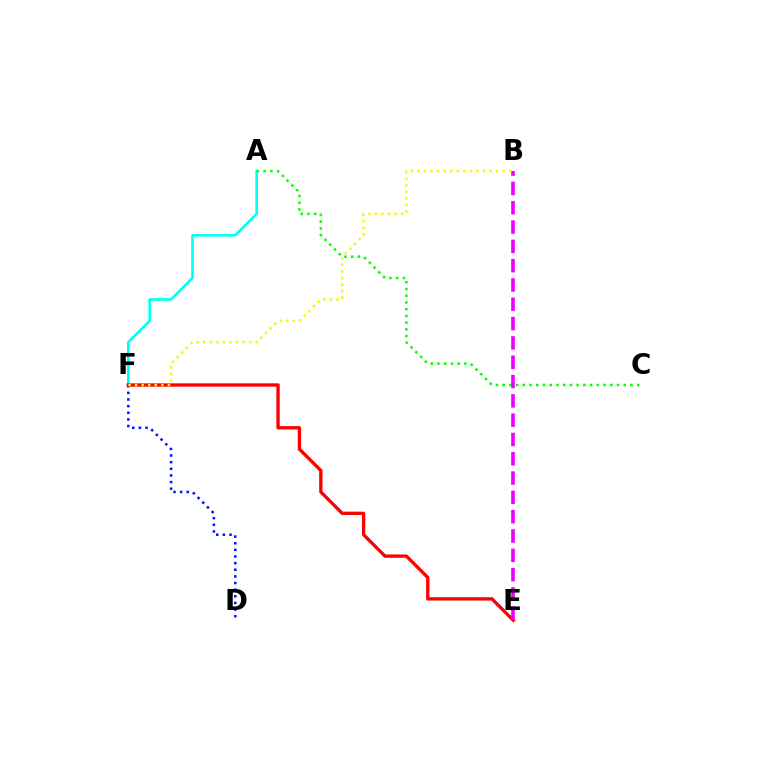{('A', 'F'): [{'color': '#00fff6', 'line_style': 'solid', 'thickness': 1.91}], ('D', 'F'): [{'color': '#0010ff', 'line_style': 'dotted', 'thickness': 1.8}], ('A', 'C'): [{'color': '#08ff00', 'line_style': 'dotted', 'thickness': 1.83}], ('E', 'F'): [{'color': '#ff0000', 'line_style': 'solid', 'thickness': 2.4}], ('B', 'E'): [{'color': '#ee00ff', 'line_style': 'dashed', 'thickness': 2.62}], ('B', 'F'): [{'color': '#fcf500', 'line_style': 'dotted', 'thickness': 1.78}]}